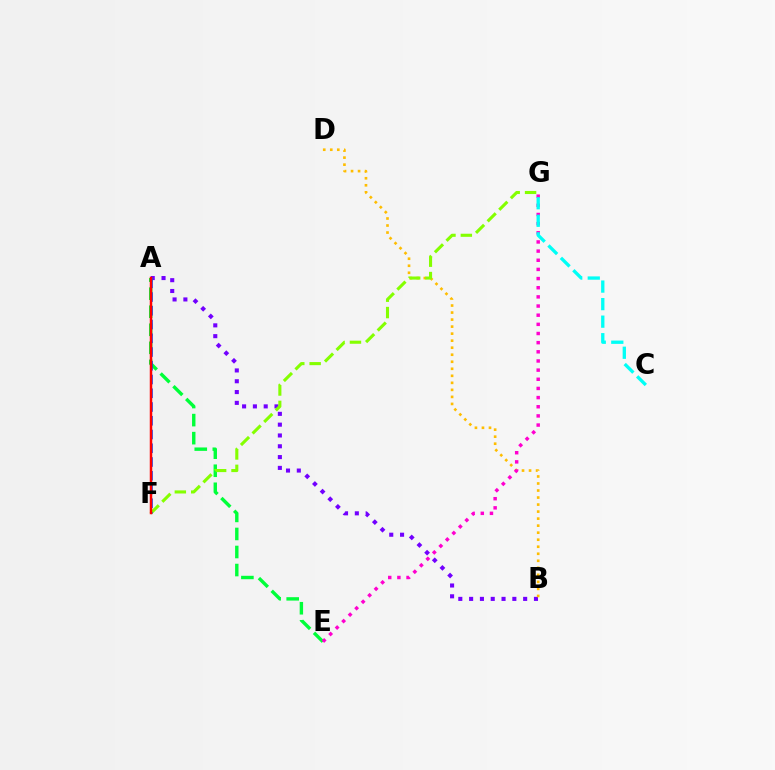{('A', 'B'): [{'color': '#7200ff', 'line_style': 'dotted', 'thickness': 2.94}], ('B', 'D'): [{'color': '#ffbd00', 'line_style': 'dotted', 'thickness': 1.91}], ('A', 'E'): [{'color': '#00ff39', 'line_style': 'dashed', 'thickness': 2.45}], ('F', 'G'): [{'color': '#84ff00', 'line_style': 'dashed', 'thickness': 2.22}], ('E', 'G'): [{'color': '#ff00cf', 'line_style': 'dotted', 'thickness': 2.49}], ('A', 'F'): [{'color': '#004bff', 'line_style': 'dashed', 'thickness': 1.87}, {'color': '#ff0000', 'line_style': 'solid', 'thickness': 1.79}], ('C', 'G'): [{'color': '#00fff6', 'line_style': 'dashed', 'thickness': 2.38}]}